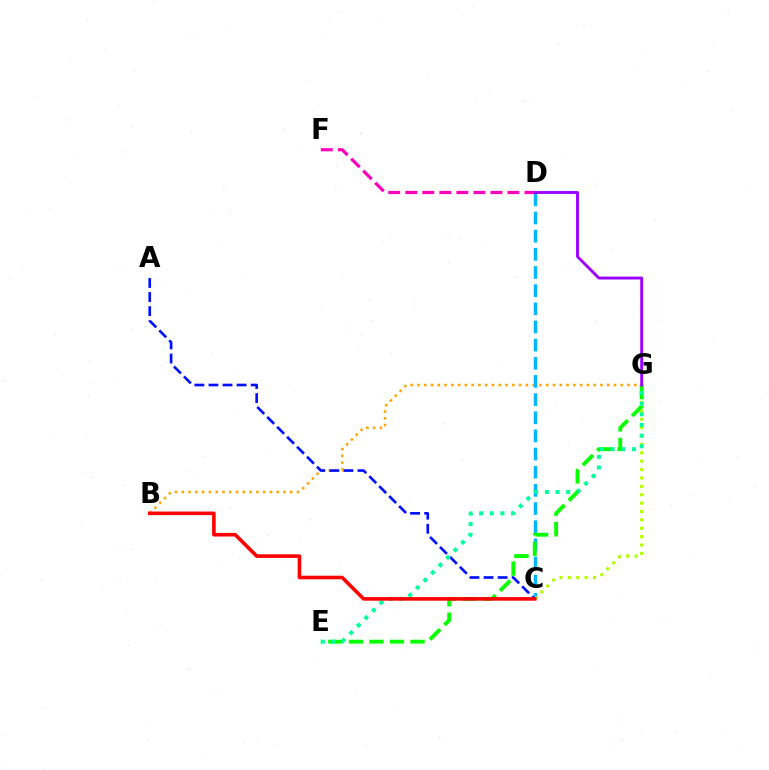{('B', 'G'): [{'color': '#ffa500', 'line_style': 'dotted', 'thickness': 1.84}], ('C', 'D'): [{'color': '#00b5ff', 'line_style': 'dashed', 'thickness': 2.47}], ('C', 'G'): [{'color': '#b3ff00', 'line_style': 'dotted', 'thickness': 2.28}], ('E', 'G'): [{'color': '#08ff00', 'line_style': 'dashed', 'thickness': 2.79}, {'color': '#00ff9d', 'line_style': 'dotted', 'thickness': 2.9}], ('D', 'F'): [{'color': '#ff00bd', 'line_style': 'dashed', 'thickness': 2.31}], ('A', 'C'): [{'color': '#0010ff', 'line_style': 'dashed', 'thickness': 1.91}], ('D', 'G'): [{'color': '#9b00ff', 'line_style': 'solid', 'thickness': 2.08}], ('B', 'C'): [{'color': '#ff0000', 'line_style': 'solid', 'thickness': 2.58}]}